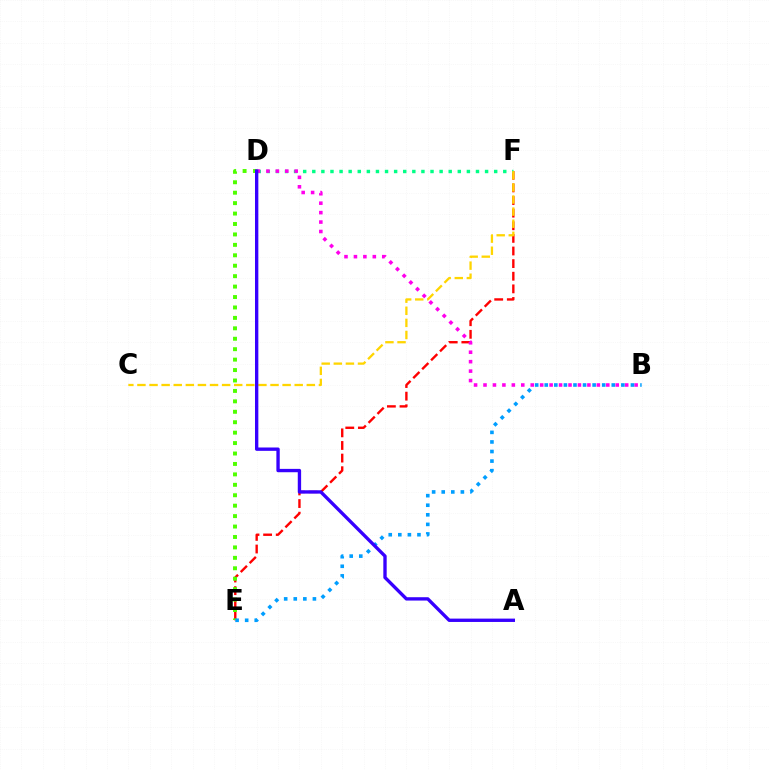{('E', 'F'): [{'color': '#ff0000', 'line_style': 'dashed', 'thickness': 1.71}], ('D', 'E'): [{'color': '#4fff00', 'line_style': 'dotted', 'thickness': 2.83}], ('D', 'F'): [{'color': '#00ff86', 'line_style': 'dotted', 'thickness': 2.47}], ('B', 'D'): [{'color': '#ff00ed', 'line_style': 'dotted', 'thickness': 2.57}], ('B', 'E'): [{'color': '#009eff', 'line_style': 'dotted', 'thickness': 2.6}], ('C', 'F'): [{'color': '#ffd500', 'line_style': 'dashed', 'thickness': 1.64}], ('A', 'D'): [{'color': '#3700ff', 'line_style': 'solid', 'thickness': 2.41}]}